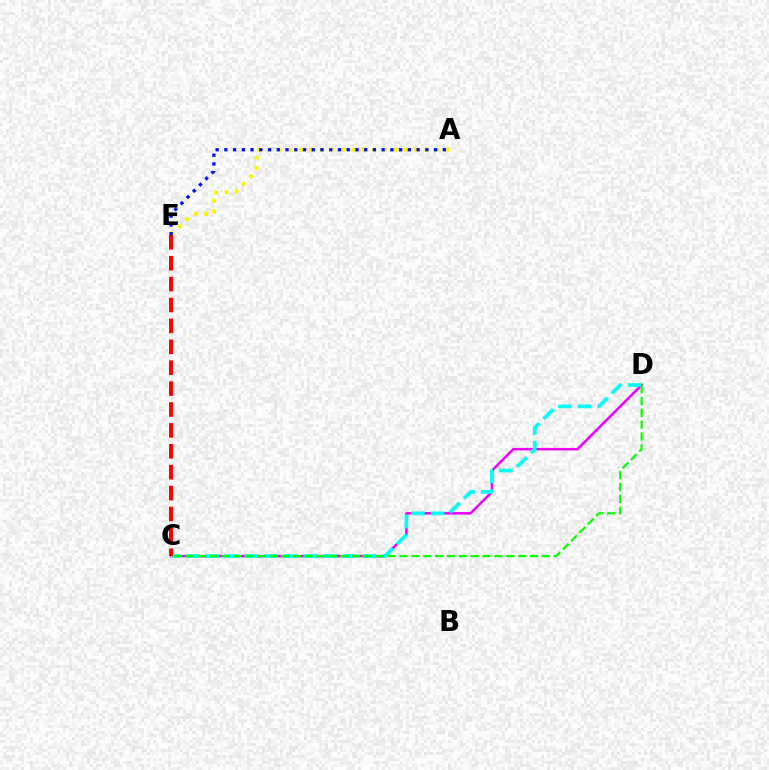{('C', 'D'): [{'color': '#ee00ff', 'line_style': 'solid', 'thickness': 1.81}, {'color': '#00fff6', 'line_style': 'dashed', 'thickness': 2.67}, {'color': '#08ff00', 'line_style': 'dashed', 'thickness': 1.61}], ('A', 'E'): [{'color': '#fcf500', 'line_style': 'dotted', 'thickness': 2.84}, {'color': '#0010ff', 'line_style': 'dotted', 'thickness': 2.37}], ('C', 'E'): [{'color': '#ff0000', 'line_style': 'dashed', 'thickness': 2.84}]}